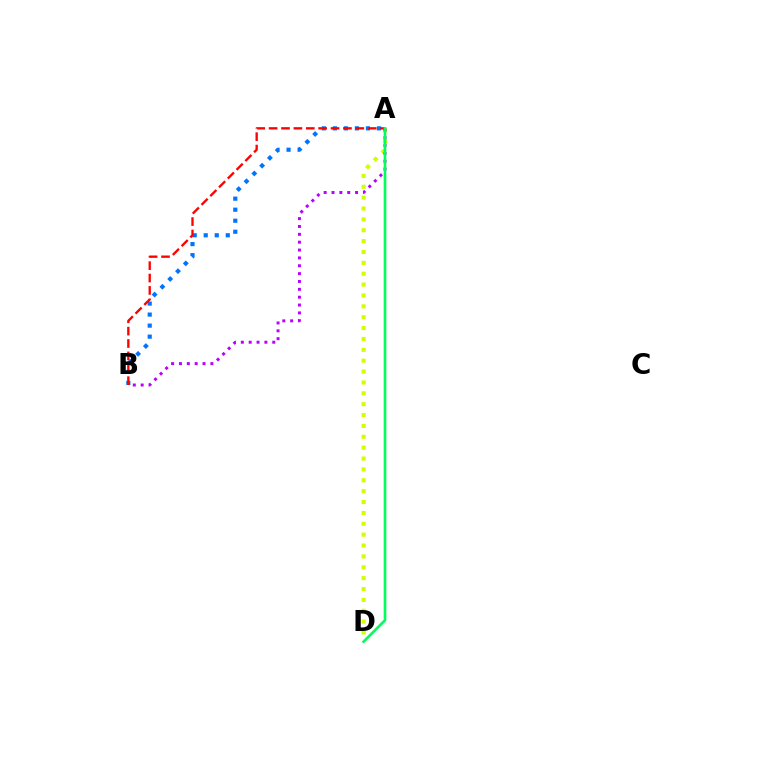{('A', 'B'): [{'color': '#0074ff', 'line_style': 'dotted', 'thickness': 3.0}, {'color': '#ff0000', 'line_style': 'dashed', 'thickness': 1.68}, {'color': '#b900ff', 'line_style': 'dotted', 'thickness': 2.13}], ('A', 'D'): [{'color': '#d1ff00', 'line_style': 'dotted', 'thickness': 2.95}, {'color': '#00ff5c', 'line_style': 'solid', 'thickness': 1.92}]}